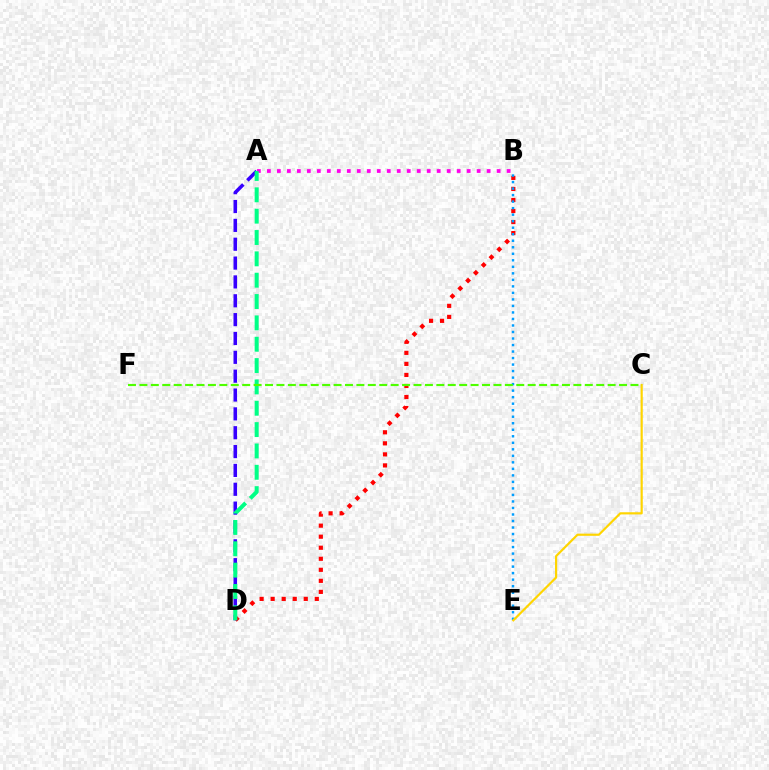{('B', 'D'): [{'color': '#ff0000', 'line_style': 'dotted', 'thickness': 3.0}], ('B', 'E'): [{'color': '#009eff', 'line_style': 'dotted', 'thickness': 1.77}], ('C', 'E'): [{'color': '#ffd500', 'line_style': 'solid', 'thickness': 1.57}], ('A', 'D'): [{'color': '#3700ff', 'line_style': 'dashed', 'thickness': 2.56}, {'color': '#00ff86', 'line_style': 'dashed', 'thickness': 2.9}], ('A', 'B'): [{'color': '#ff00ed', 'line_style': 'dotted', 'thickness': 2.71}], ('C', 'F'): [{'color': '#4fff00', 'line_style': 'dashed', 'thickness': 1.55}]}